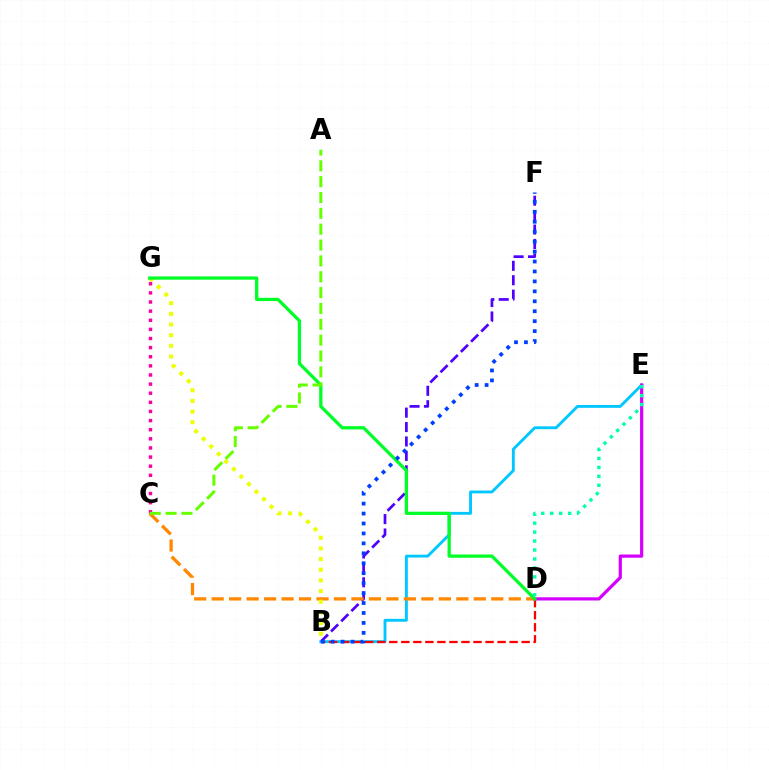{('B', 'F'): [{'color': '#4f00ff', 'line_style': 'dashed', 'thickness': 1.96}, {'color': '#003fff', 'line_style': 'dotted', 'thickness': 2.7}], ('B', 'E'): [{'color': '#00c7ff', 'line_style': 'solid', 'thickness': 2.07}], ('C', 'D'): [{'color': '#ff8800', 'line_style': 'dashed', 'thickness': 2.37}], ('B', 'G'): [{'color': '#eeff00', 'line_style': 'dotted', 'thickness': 2.9}], ('B', 'D'): [{'color': '#ff0000', 'line_style': 'dashed', 'thickness': 1.64}], ('D', 'E'): [{'color': '#d600ff', 'line_style': 'solid', 'thickness': 2.31}, {'color': '#00ffaf', 'line_style': 'dotted', 'thickness': 2.43}], ('C', 'G'): [{'color': '#ff00a0', 'line_style': 'dotted', 'thickness': 2.48}], ('D', 'G'): [{'color': '#00ff27', 'line_style': 'solid', 'thickness': 2.36}], ('A', 'C'): [{'color': '#66ff00', 'line_style': 'dashed', 'thickness': 2.15}]}